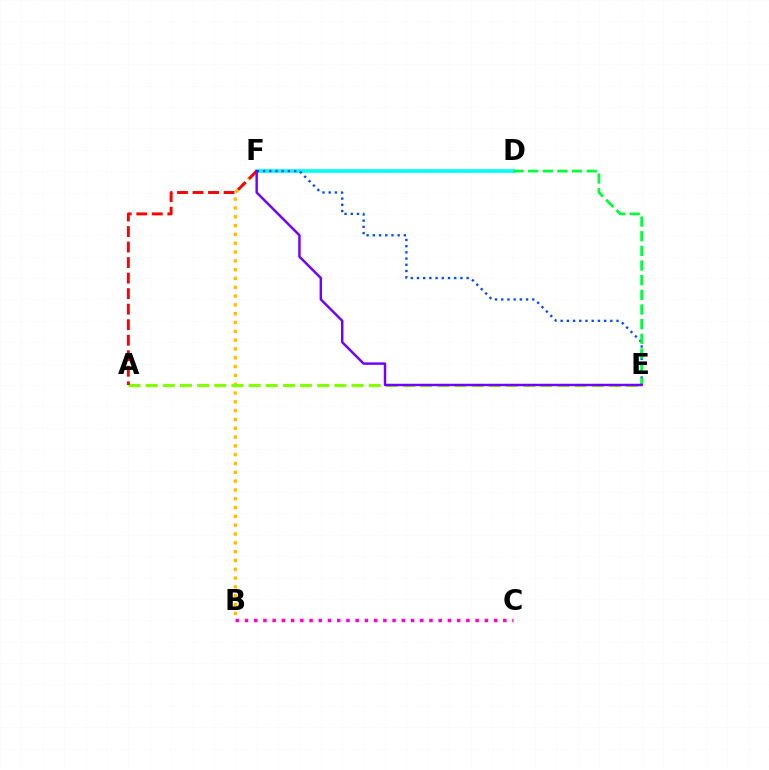{('D', 'F'): [{'color': '#00fff6', 'line_style': 'solid', 'thickness': 2.64}], ('B', 'F'): [{'color': '#ffbd00', 'line_style': 'dotted', 'thickness': 2.39}], ('E', 'F'): [{'color': '#004bff', 'line_style': 'dotted', 'thickness': 1.69}, {'color': '#7200ff', 'line_style': 'solid', 'thickness': 1.77}], ('B', 'C'): [{'color': '#ff00cf', 'line_style': 'dotted', 'thickness': 2.51}], ('A', 'E'): [{'color': '#84ff00', 'line_style': 'dashed', 'thickness': 2.33}], ('D', 'E'): [{'color': '#00ff39', 'line_style': 'dashed', 'thickness': 1.99}], ('A', 'F'): [{'color': '#ff0000', 'line_style': 'dashed', 'thickness': 2.11}]}